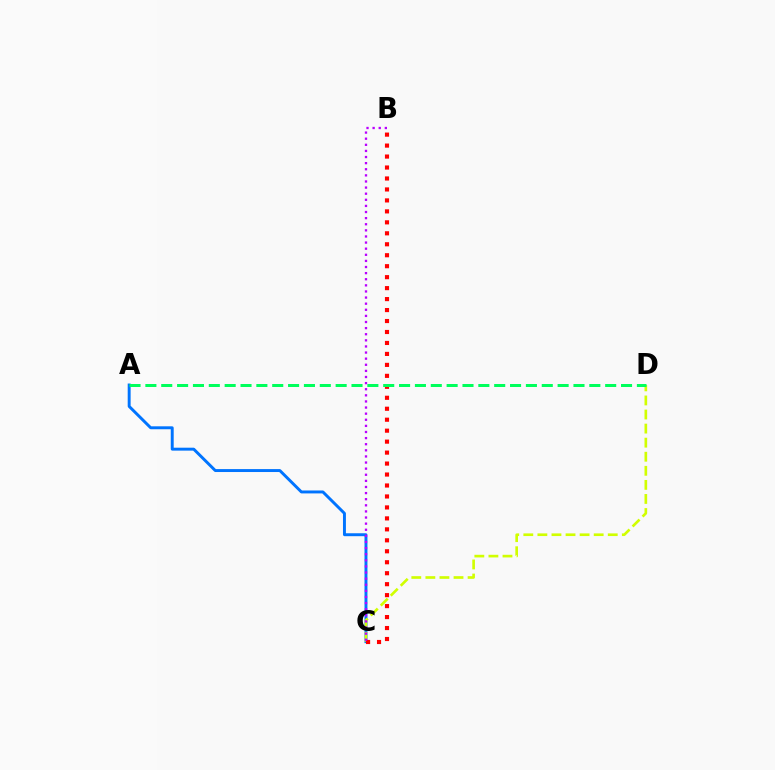{('A', 'C'): [{'color': '#0074ff', 'line_style': 'solid', 'thickness': 2.11}], ('C', 'D'): [{'color': '#d1ff00', 'line_style': 'dashed', 'thickness': 1.91}], ('B', 'C'): [{'color': '#ff0000', 'line_style': 'dotted', 'thickness': 2.98}, {'color': '#b900ff', 'line_style': 'dotted', 'thickness': 1.66}], ('A', 'D'): [{'color': '#00ff5c', 'line_style': 'dashed', 'thickness': 2.15}]}